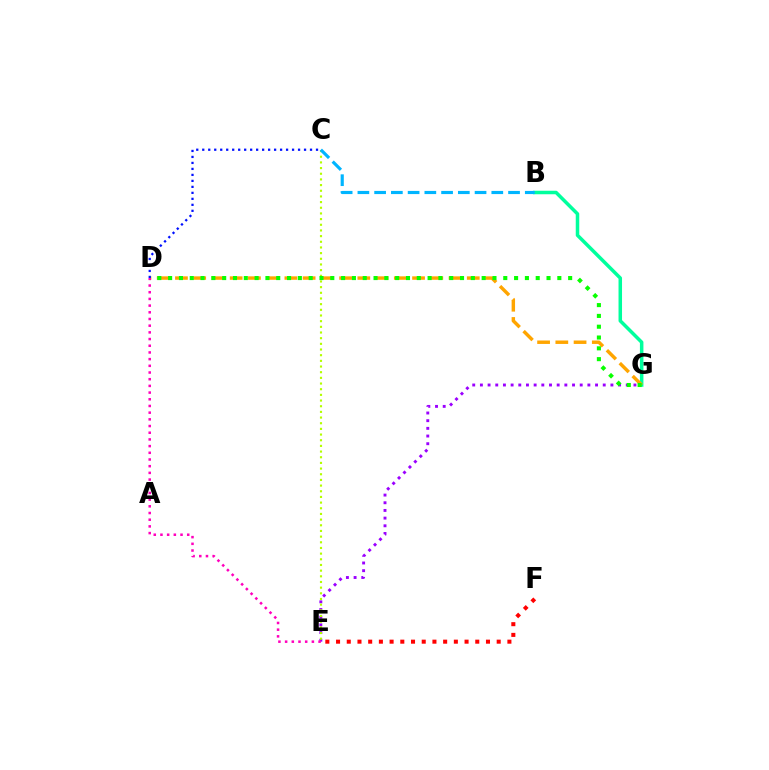{('E', 'G'): [{'color': '#9b00ff', 'line_style': 'dotted', 'thickness': 2.09}], ('B', 'G'): [{'color': '#00ff9d', 'line_style': 'solid', 'thickness': 2.52}], ('C', 'E'): [{'color': '#b3ff00', 'line_style': 'dotted', 'thickness': 1.54}], ('D', 'G'): [{'color': '#ffa500', 'line_style': 'dashed', 'thickness': 2.48}, {'color': '#08ff00', 'line_style': 'dotted', 'thickness': 2.94}], ('D', 'E'): [{'color': '#ff00bd', 'line_style': 'dotted', 'thickness': 1.82}], ('B', 'C'): [{'color': '#00b5ff', 'line_style': 'dashed', 'thickness': 2.27}], ('C', 'D'): [{'color': '#0010ff', 'line_style': 'dotted', 'thickness': 1.63}], ('E', 'F'): [{'color': '#ff0000', 'line_style': 'dotted', 'thickness': 2.91}]}